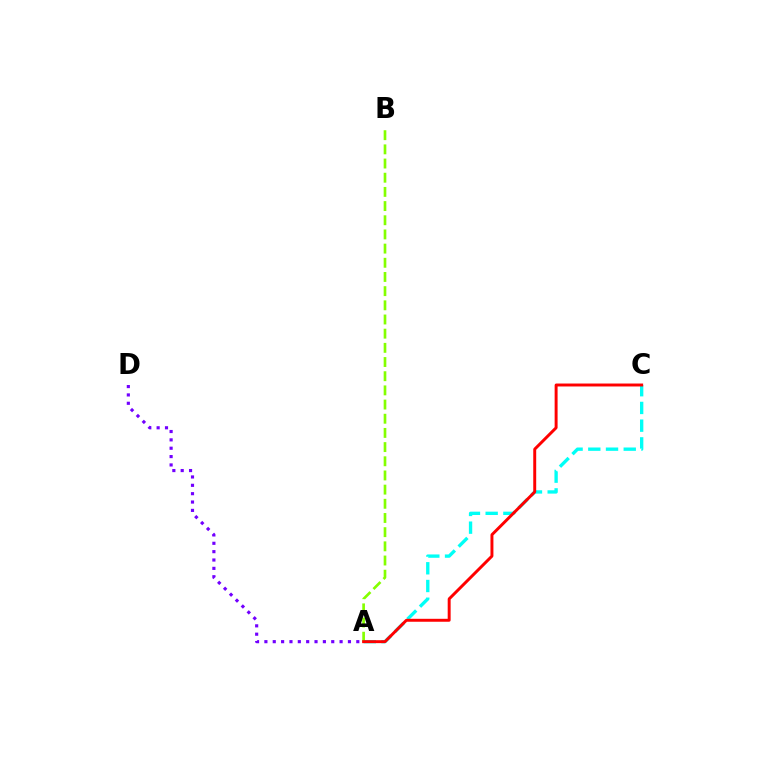{('A', 'D'): [{'color': '#7200ff', 'line_style': 'dotted', 'thickness': 2.27}], ('A', 'C'): [{'color': '#00fff6', 'line_style': 'dashed', 'thickness': 2.41}, {'color': '#ff0000', 'line_style': 'solid', 'thickness': 2.12}], ('A', 'B'): [{'color': '#84ff00', 'line_style': 'dashed', 'thickness': 1.93}]}